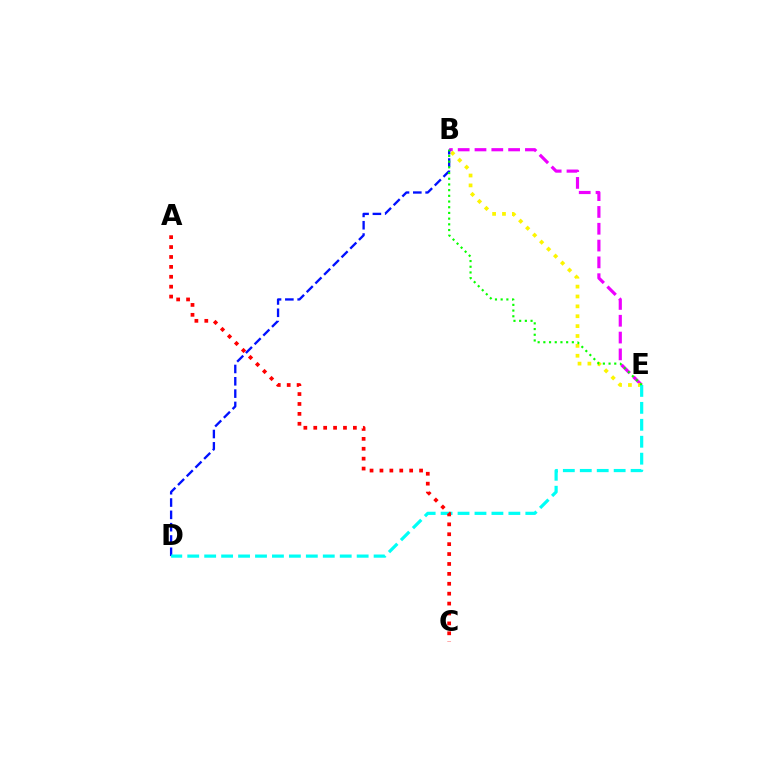{('B', 'E'): [{'color': '#ee00ff', 'line_style': 'dashed', 'thickness': 2.28}, {'color': '#fcf500', 'line_style': 'dotted', 'thickness': 2.68}, {'color': '#08ff00', 'line_style': 'dotted', 'thickness': 1.55}], ('B', 'D'): [{'color': '#0010ff', 'line_style': 'dashed', 'thickness': 1.67}], ('D', 'E'): [{'color': '#00fff6', 'line_style': 'dashed', 'thickness': 2.3}], ('A', 'C'): [{'color': '#ff0000', 'line_style': 'dotted', 'thickness': 2.69}]}